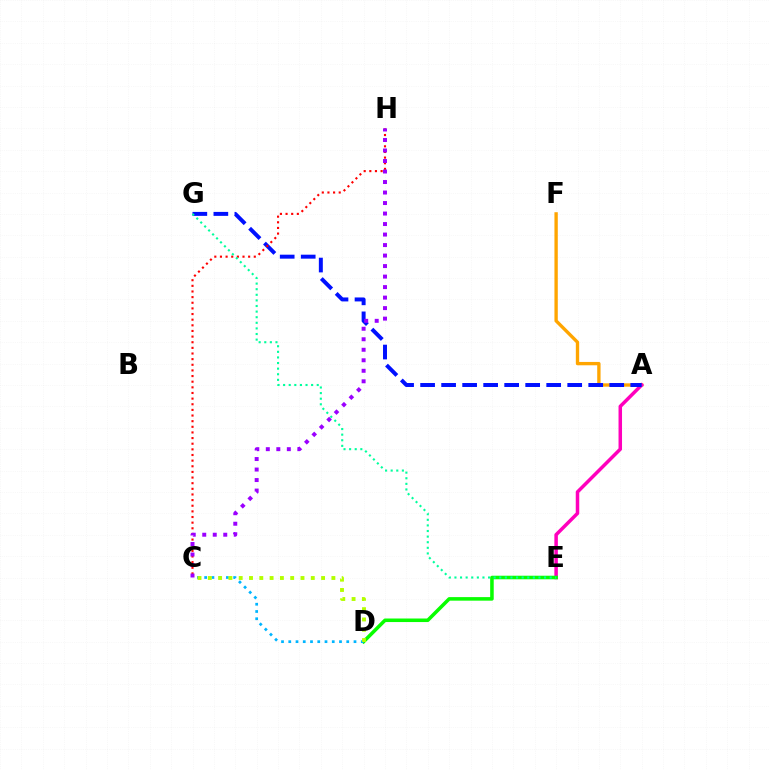{('A', 'F'): [{'color': '#ffa500', 'line_style': 'solid', 'thickness': 2.41}], ('A', 'E'): [{'color': '#ff00bd', 'line_style': 'solid', 'thickness': 2.52}], ('D', 'E'): [{'color': '#08ff00', 'line_style': 'solid', 'thickness': 2.55}], ('A', 'G'): [{'color': '#0010ff', 'line_style': 'dashed', 'thickness': 2.85}], ('C', 'H'): [{'color': '#ff0000', 'line_style': 'dotted', 'thickness': 1.53}, {'color': '#9b00ff', 'line_style': 'dotted', 'thickness': 2.85}], ('C', 'D'): [{'color': '#00b5ff', 'line_style': 'dotted', 'thickness': 1.97}, {'color': '#b3ff00', 'line_style': 'dotted', 'thickness': 2.8}], ('E', 'G'): [{'color': '#00ff9d', 'line_style': 'dotted', 'thickness': 1.52}]}